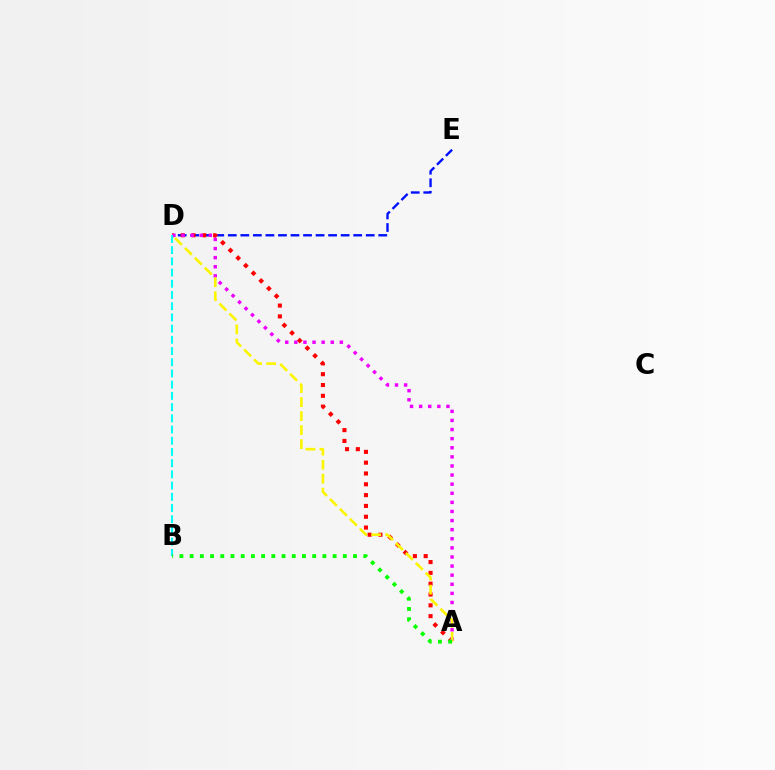{('D', 'E'): [{'color': '#0010ff', 'line_style': 'dashed', 'thickness': 1.7}], ('A', 'D'): [{'color': '#ff0000', 'line_style': 'dotted', 'thickness': 2.94}, {'color': '#ee00ff', 'line_style': 'dotted', 'thickness': 2.47}, {'color': '#fcf500', 'line_style': 'dashed', 'thickness': 1.9}], ('B', 'D'): [{'color': '#00fff6', 'line_style': 'dashed', 'thickness': 1.52}], ('A', 'B'): [{'color': '#08ff00', 'line_style': 'dotted', 'thickness': 2.77}]}